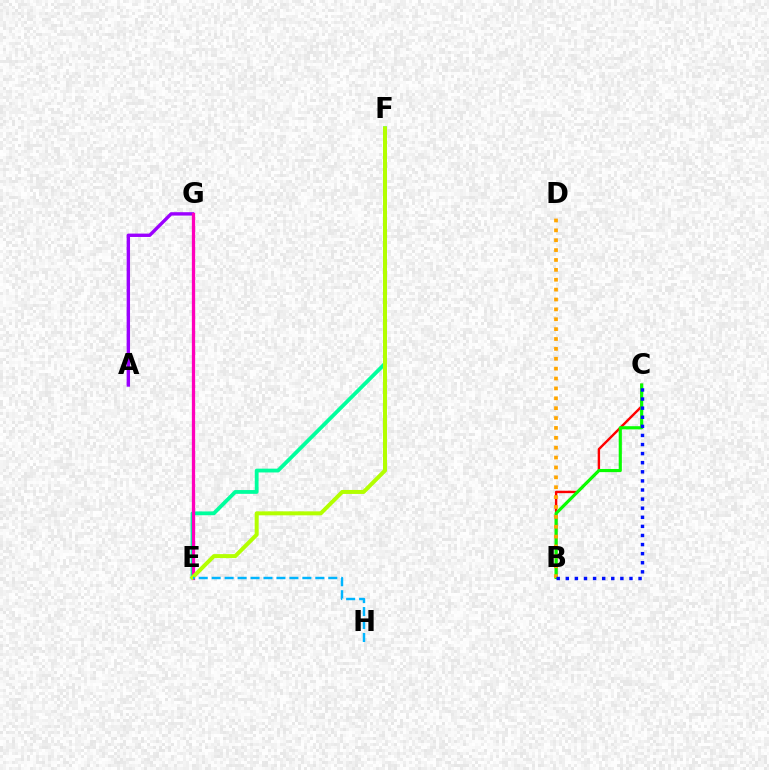{('B', 'C'): [{'color': '#ff0000', 'line_style': 'solid', 'thickness': 1.73}, {'color': '#08ff00', 'line_style': 'solid', 'thickness': 2.26}, {'color': '#0010ff', 'line_style': 'dotted', 'thickness': 2.47}], ('E', 'F'): [{'color': '#00ff9d', 'line_style': 'solid', 'thickness': 2.73}, {'color': '#b3ff00', 'line_style': 'solid', 'thickness': 2.87}], ('A', 'G'): [{'color': '#9b00ff', 'line_style': 'solid', 'thickness': 2.43}], ('E', 'G'): [{'color': '#ff00bd', 'line_style': 'solid', 'thickness': 2.36}], ('B', 'D'): [{'color': '#ffa500', 'line_style': 'dotted', 'thickness': 2.68}], ('E', 'H'): [{'color': '#00b5ff', 'line_style': 'dashed', 'thickness': 1.76}]}